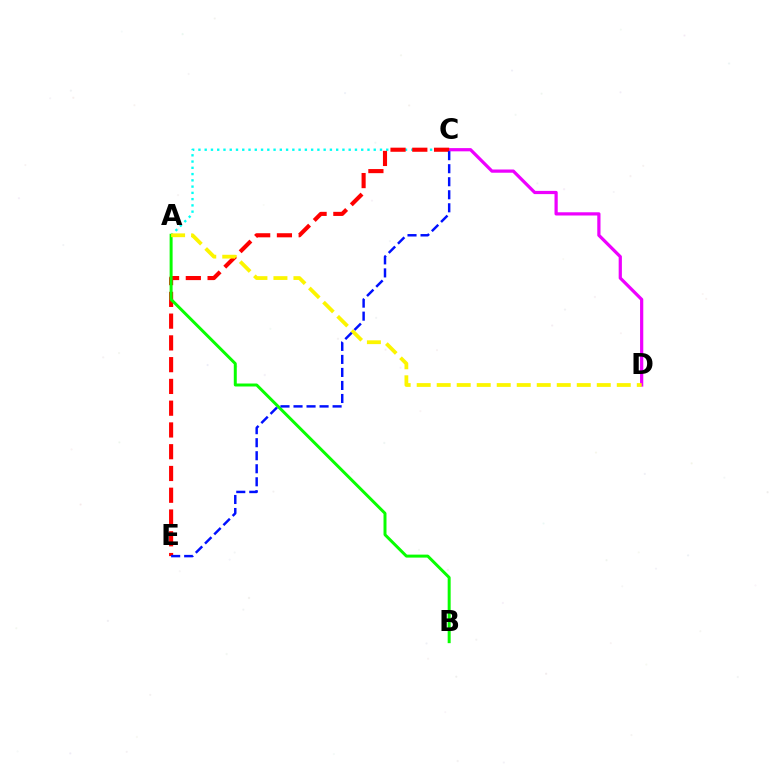{('A', 'C'): [{'color': '#00fff6', 'line_style': 'dotted', 'thickness': 1.7}], ('C', 'D'): [{'color': '#ee00ff', 'line_style': 'solid', 'thickness': 2.32}], ('C', 'E'): [{'color': '#ff0000', 'line_style': 'dashed', 'thickness': 2.96}, {'color': '#0010ff', 'line_style': 'dashed', 'thickness': 1.77}], ('A', 'B'): [{'color': '#08ff00', 'line_style': 'solid', 'thickness': 2.15}], ('A', 'D'): [{'color': '#fcf500', 'line_style': 'dashed', 'thickness': 2.72}]}